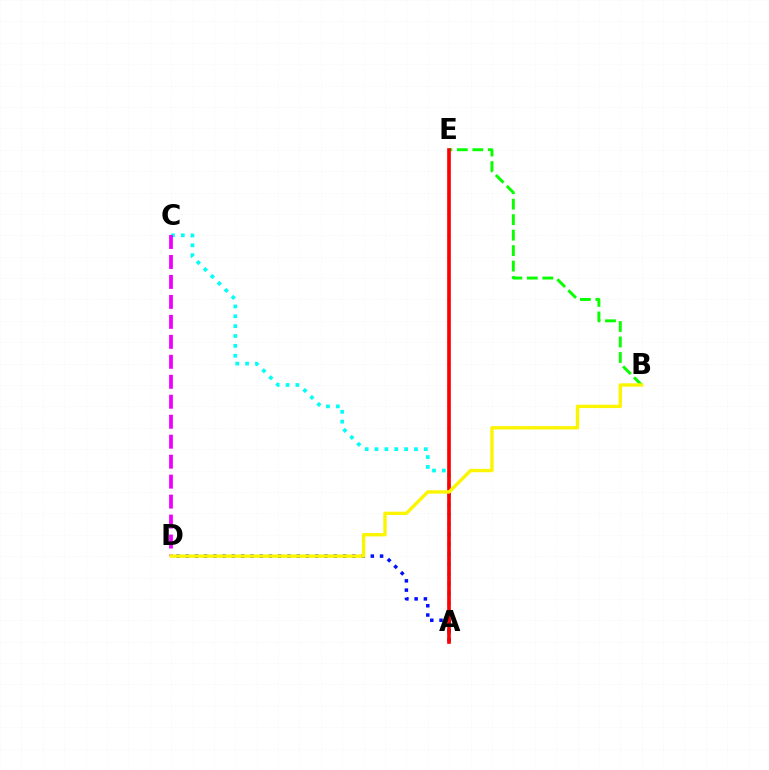{('A', 'C'): [{'color': '#00fff6', 'line_style': 'dotted', 'thickness': 2.68}], ('B', 'E'): [{'color': '#08ff00', 'line_style': 'dashed', 'thickness': 2.1}], ('A', 'D'): [{'color': '#0010ff', 'line_style': 'dotted', 'thickness': 2.52}], ('A', 'E'): [{'color': '#ff0000', 'line_style': 'solid', 'thickness': 2.63}], ('C', 'D'): [{'color': '#ee00ff', 'line_style': 'dashed', 'thickness': 2.71}], ('B', 'D'): [{'color': '#fcf500', 'line_style': 'solid', 'thickness': 2.42}]}